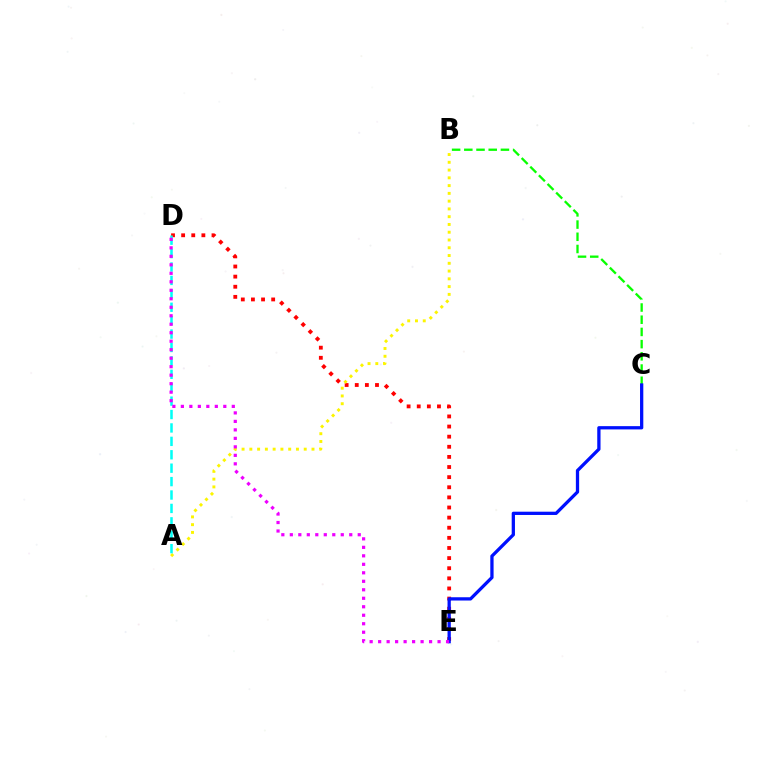{('B', 'C'): [{'color': '#08ff00', 'line_style': 'dashed', 'thickness': 1.66}], ('D', 'E'): [{'color': '#ff0000', 'line_style': 'dotted', 'thickness': 2.75}, {'color': '#ee00ff', 'line_style': 'dotted', 'thickness': 2.31}], ('A', 'B'): [{'color': '#fcf500', 'line_style': 'dotted', 'thickness': 2.11}], ('A', 'D'): [{'color': '#00fff6', 'line_style': 'dashed', 'thickness': 1.82}], ('C', 'E'): [{'color': '#0010ff', 'line_style': 'solid', 'thickness': 2.36}]}